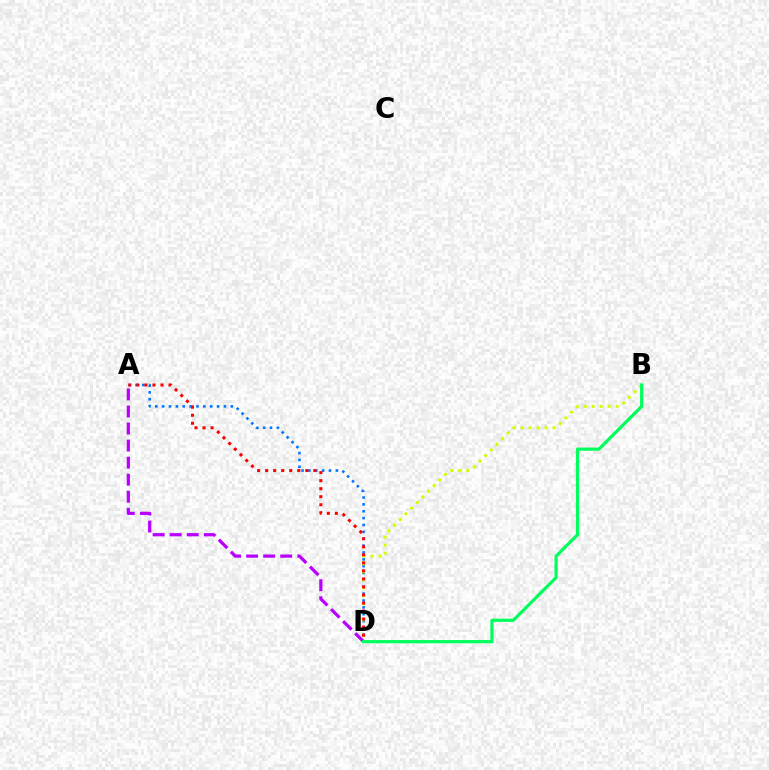{('A', 'D'): [{'color': '#0074ff', 'line_style': 'dotted', 'thickness': 1.87}, {'color': '#ff0000', 'line_style': 'dotted', 'thickness': 2.18}, {'color': '#b900ff', 'line_style': 'dashed', 'thickness': 2.32}], ('B', 'D'): [{'color': '#d1ff00', 'line_style': 'dotted', 'thickness': 2.17}, {'color': '#00ff5c', 'line_style': 'solid', 'thickness': 2.3}]}